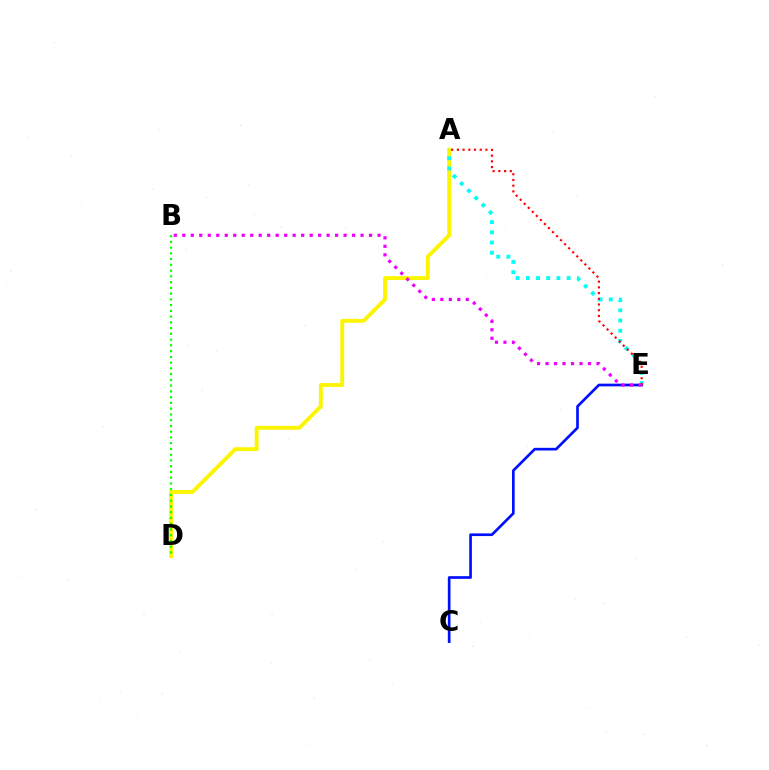{('C', 'E'): [{'color': '#0010ff', 'line_style': 'solid', 'thickness': 1.93}], ('A', 'D'): [{'color': '#fcf500', 'line_style': 'solid', 'thickness': 2.8}], ('A', 'E'): [{'color': '#00fff6', 'line_style': 'dotted', 'thickness': 2.77}, {'color': '#ff0000', 'line_style': 'dotted', 'thickness': 1.55}], ('B', 'D'): [{'color': '#08ff00', 'line_style': 'dotted', 'thickness': 1.56}], ('B', 'E'): [{'color': '#ee00ff', 'line_style': 'dotted', 'thickness': 2.31}]}